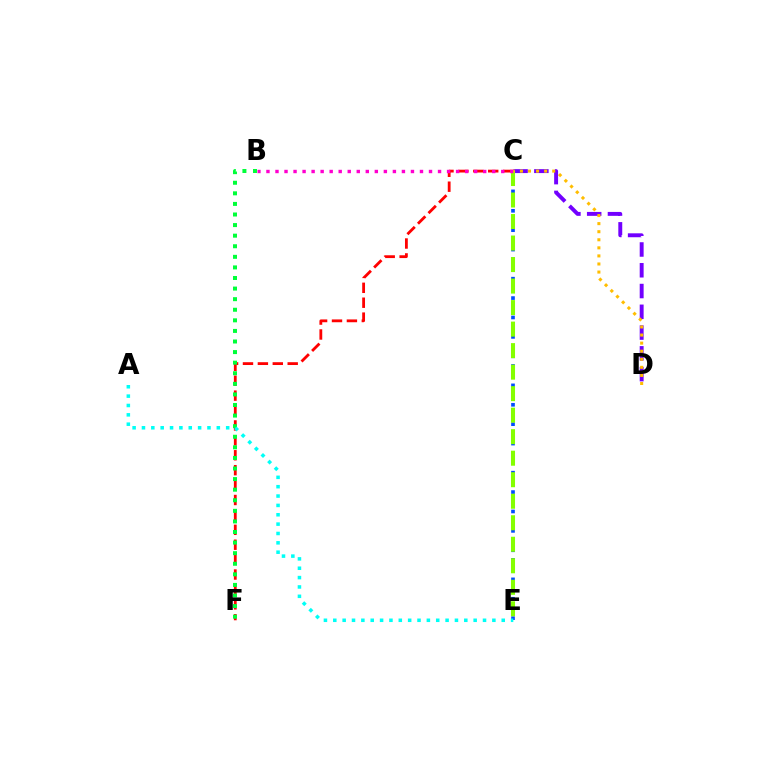{('C', 'E'): [{'color': '#004bff', 'line_style': 'dotted', 'thickness': 2.64}, {'color': '#84ff00', 'line_style': 'dashed', 'thickness': 2.92}], ('C', 'F'): [{'color': '#ff0000', 'line_style': 'dashed', 'thickness': 2.03}], ('C', 'D'): [{'color': '#7200ff', 'line_style': 'dashed', 'thickness': 2.82}, {'color': '#ffbd00', 'line_style': 'dotted', 'thickness': 2.19}], ('B', 'C'): [{'color': '#ff00cf', 'line_style': 'dotted', 'thickness': 2.45}], ('B', 'F'): [{'color': '#00ff39', 'line_style': 'dotted', 'thickness': 2.88}], ('A', 'E'): [{'color': '#00fff6', 'line_style': 'dotted', 'thickness': 2.54}]}